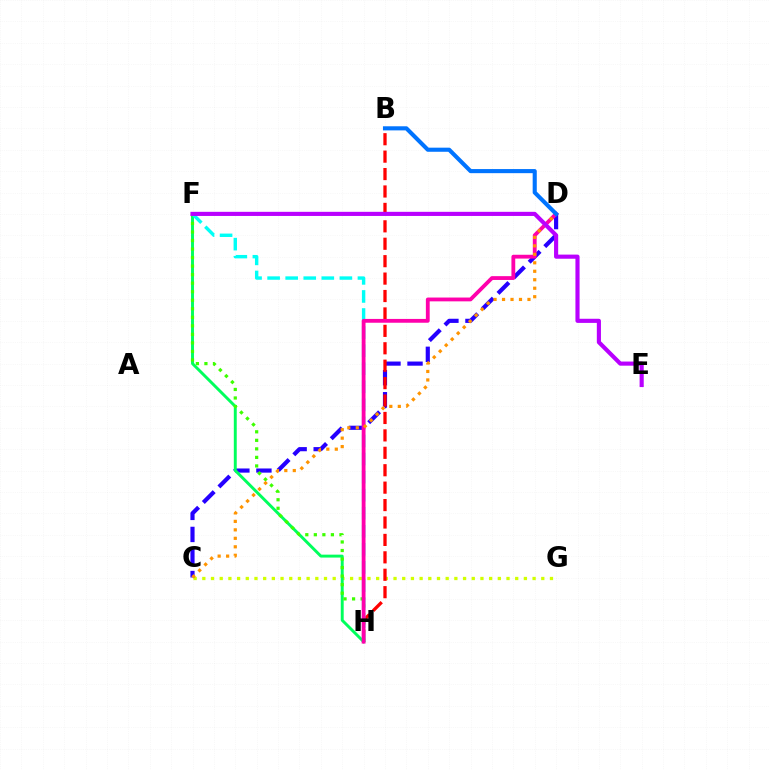{('C', 'G'): [{'color': '#d1ff00', 'line_style': 'dotted', 'thickness': 2.36}], ('C', 'D'): [{'color': '#2500ff', 'line_style': 'dashed', 'thickness': 3.0}, {'color': '#ff9400', 'line_style': 'dotted', 'thickness': 2.3}], ('B', 'H'): [{'color': '#ff0000', 'line_style': 'dashed', 'thickness': 2.37}], ('F', 'H'): [{'color': '#00ff5c', 'line_style': 'solid', 'thickness': 2.11}, {'color': '#3dff00', 'line_style': 'dotted', 'thickness': 2.32}, {'color': '#00fff6', 'line_style': 'dashed', 'thickness': 2.45}], ('D', 'H'): [{'color': '#ff00ac', 'line_style': 'solid', 'thickness': 2.75}], ('E', 'F'): [{'color': '#b900ff', 'line_style': 'solid', 'thickness': 2.97}], ('B', 'D'): [{'color': '#0074ff', 'line_style': 'solid', 'thickness': 2.95}]}